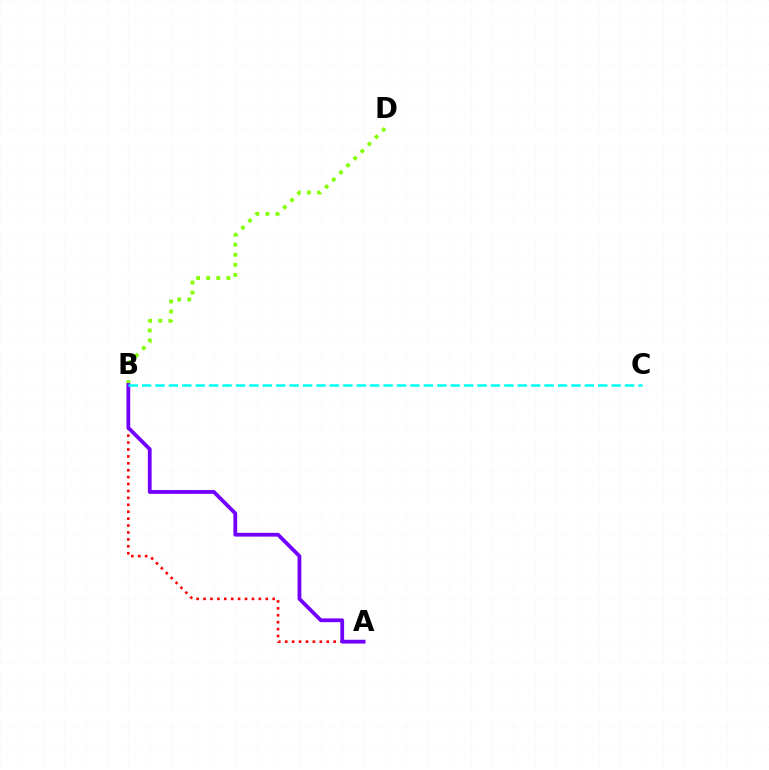{('B', 'D'): [{'color': '#84ff00', 'line_style': 'dotted', 'thickness': 2.74}], ('A', 'B'): [{'color': '#ff0000', 'line_style': 'dotted', 'thickness': 1.88}, {'color': '#7200ff', 'line_style': 'solid', 'thickness': 2.72}], ('B', 'C'): [{'color': '#00fff6', 'line_style': 'dashed', 'thickness': 1.82}]}